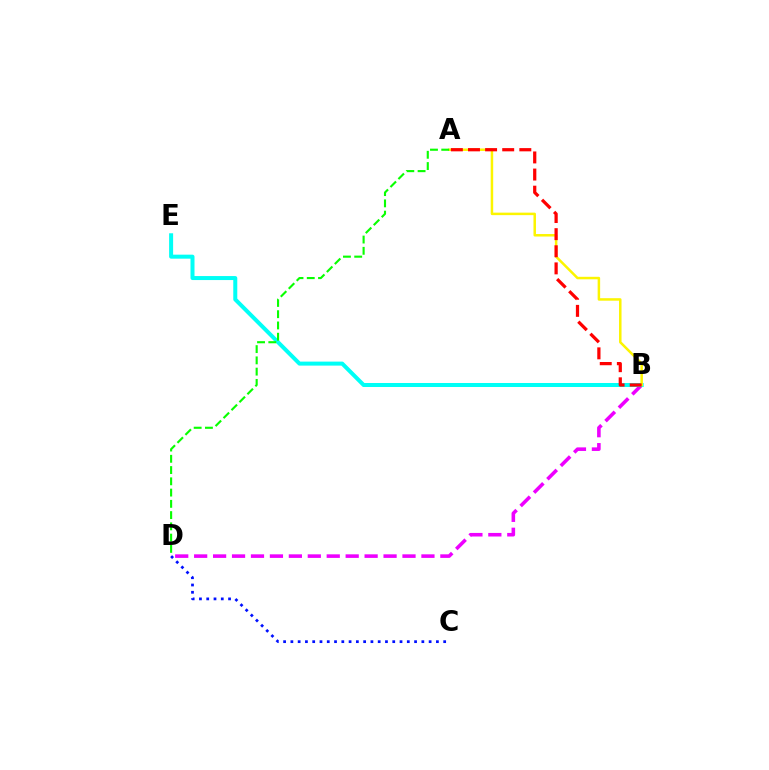{('B', 'D'): [{'color': '#ee00ff', 'line_style': 'dashed', 'thickness': 2.57}], ('C', 'D'): [{'color': '#0010ff', 'line_style': 'dotted', 'thickness': 1.98}], ('B', 'E'): [{'color': '#00fff6', 'line_style': 'solid', 'thickness': 2.88}], ('A', 'B'): [{'color': '#fcf500', 'line_style': 'solid', 'thickness': 1.8}, {'color': '#ff0000', 'line_style': 'dashed', 'thickness': 2.32}], ('A', 'D'): [{'color': '#08ff00', 'line_style': 'dashed', 'thickness': 1.53}]}